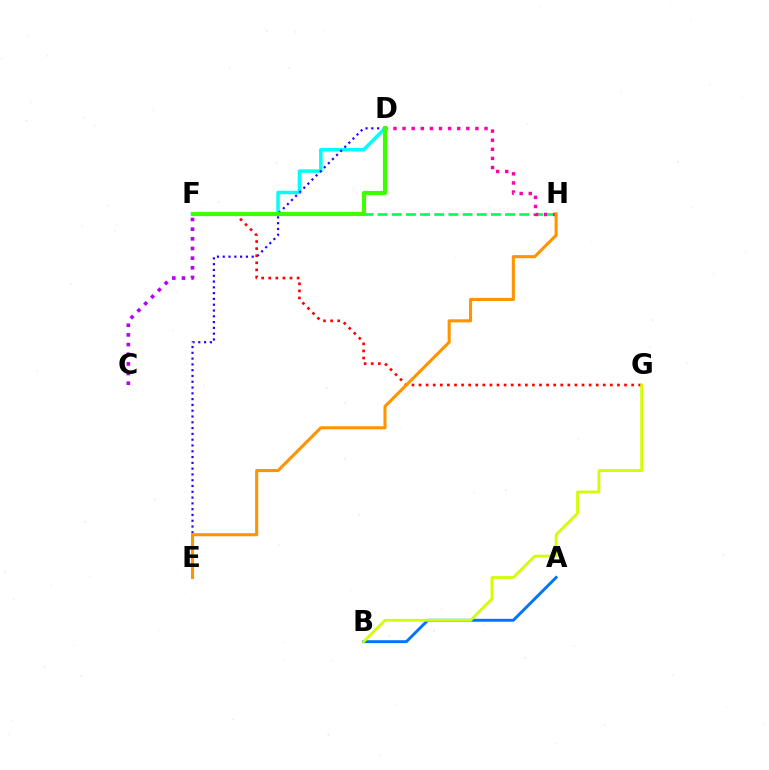{('A', 'B'): [{'color': '#0074ff', 'line_style': 'solid', 'thickness': 2.1}], ('F', 'H'): [{'color': '#00ff5c', 'line_style': 'dashed', 'thickness': 1.92}], ('D', 'F'): [{'color': '#00fff6', 'line_style': 'solid', 'thickness': 2.52}, {'color': '#3dff00', 'line_style': 'solid', 'thickness': 2.99}], ('D', 'E'): [{'color': '#2500ff', 'line_style': 'dotted', 'thickness': 1.57}], ('F', 'G'): [{'color': '#ff0000', 'line_style': 'dotted', 'thickness': 1.93}], ('D', 'H'): [{'color': '#ff00ac', 'line_style': 'dotted', 'thickness': 2.47}], ('B', 'G'): [{'color': '#d1ff00', 'line_style': 'solid', 'thickness': 2.02}], ('C', 'F'): [{'color': '#b900ff', 'line_style': 'dotted', 'thickness': 2.62}], ('E', 'H'): [{'color': '#ff9400', 'line_style': 'solid', 'thickness': 2.22}]}